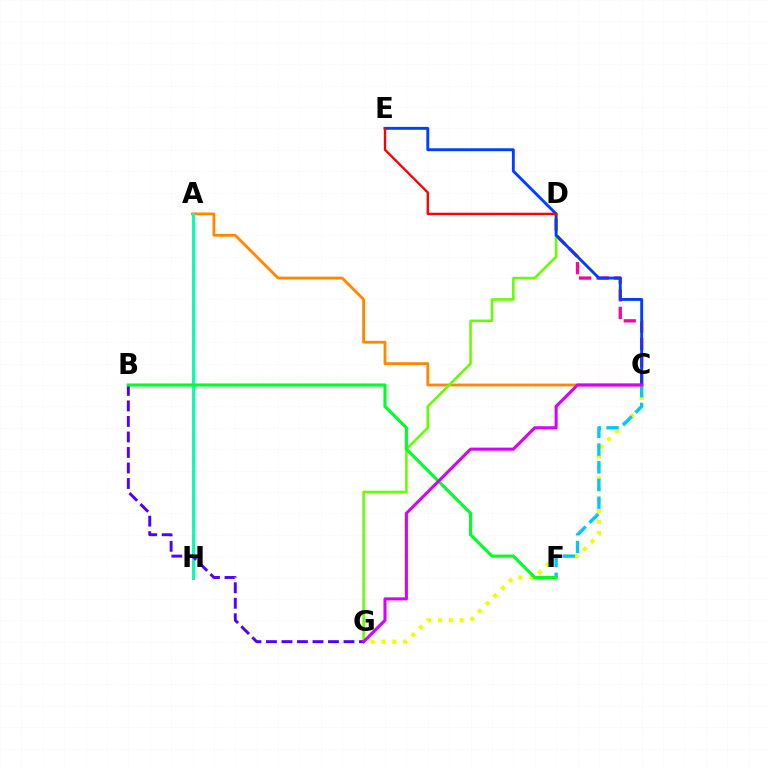{('A', 'C'): [{'color': '#ff8800', 'line_style': 'solid', 'thickness': 2.03}], ('C', 'D'): [{'color': '#ff00a0', 'line_style': 'dashed', 'thickness': 2.38}], ('D', 'G'): [{'color': '#66ff00', 'line_style': 'solid', 'thickness': 1.85}], ('C', 'E'): [{'color': '#003fff', 'line_style': 'solid', 'thickness': 2.08}], ('C', 'G'): [{'color': '#eeff00', 'line_style': 'dotted', 'thickness': 2.96}, {'color': '#d600ff', 'line_style': 'solid', 'thickness': 2.21}], ('A', 'H'): [{'color': '#00ffaf', 'line_style': 'solid', 'thickness': 2.11}], ('C', 'F'): [{'color': '#00c7ff', 'line_style': 'dashed', 'thickness': 2.41}], ('B', 'G'): [{'color': '#4f00ff', 'line_style': 'dashed', 'thickness': 2.11}], ('B', 'F'): [{'color': '#00ff27', 'line_style': 'solid', 'thickness': 2.25}], ('D', 'E'): [{'color': '#ff0000', 'line_style': 'solid', 'thickness': 1.69}]}